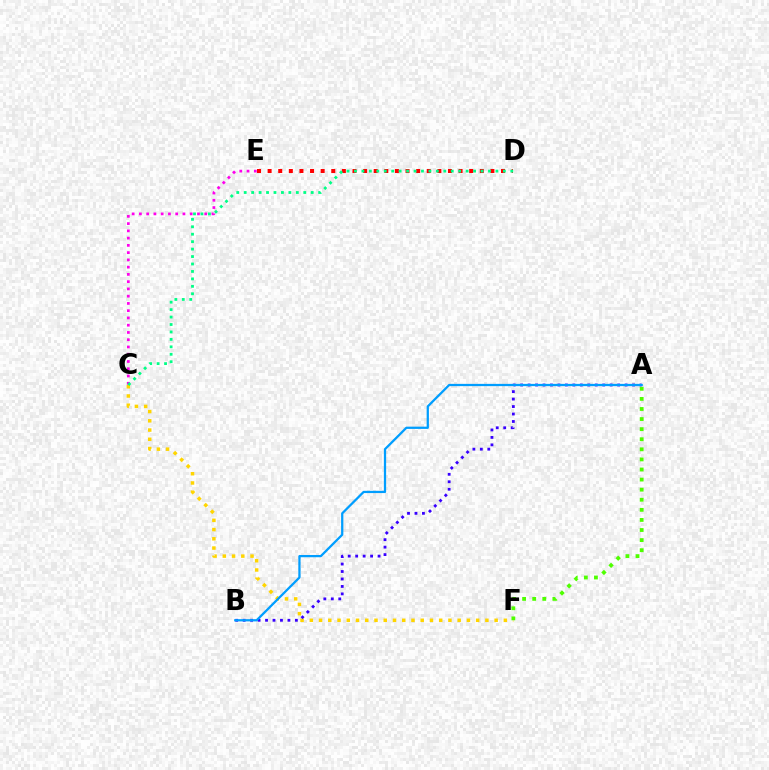{('C', 'E'): [{'color': '#ff00ed', 'line_style': 'dotted', 'thickness': 1.97}], ('C', 'F'): [{'color': '#ffd500', 'line_style': 'dotted', 'thickness': 2.51}], ('D', 'E'): [{'color': '#ff0000', 'line_style': 'dotted', 'thickness': 2.88}], ('A', 'B'): [{'color': '#3700ff', 'line_style': 'dotted', 'thickness': 2.03}, {'color': '#009eff', 'line_style': 'solid', 'thickness': 1.62}], ('C', 'D'): [{'color': '#00ff86', 'line_style': 'dotted', 'thickness': 2.02}], ('A', 'F'): [{'color': '#4fff00', 'line_style': 'dotted', 'thickness': 2.74}]}